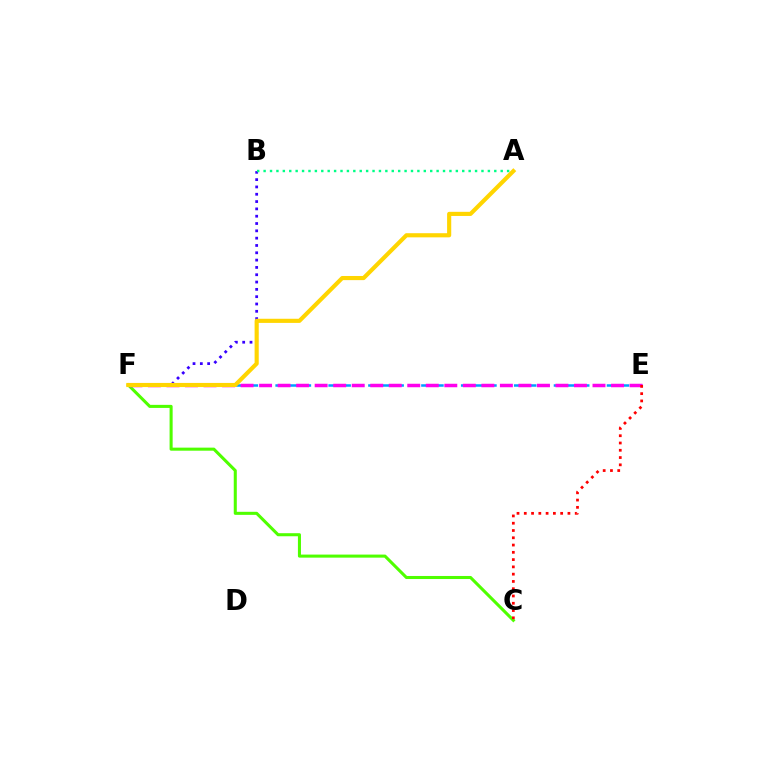{('E', 'F'): [{'color': '#009eff', 'line_style': 'dashed', 'thickness': 1.8}, {'color': '#ff00ed', 'line_style': 'dashed', 'thickness': 2.52}], ('C', 'F'): [{'color': '#4fff00', 'line_style': 'solid', 'thickness': 2.2}], ('C', 'E'): [{'color': '#ff0000', 'line_style': 'dotted', 'thickness': 1.98}], ('B', 'F'): [{'color': '#3700ff', 'line_style': 'dotted', 'thickness': 1.99}], ('A', 'F'): [{'color': '#ffd500', 'line_style': 'solid', 'thickness': 2.98}], ('A', 'B'): [{'color': '#00ff86', 'line_style': 'dotted', 'thickness': 1.74}]}